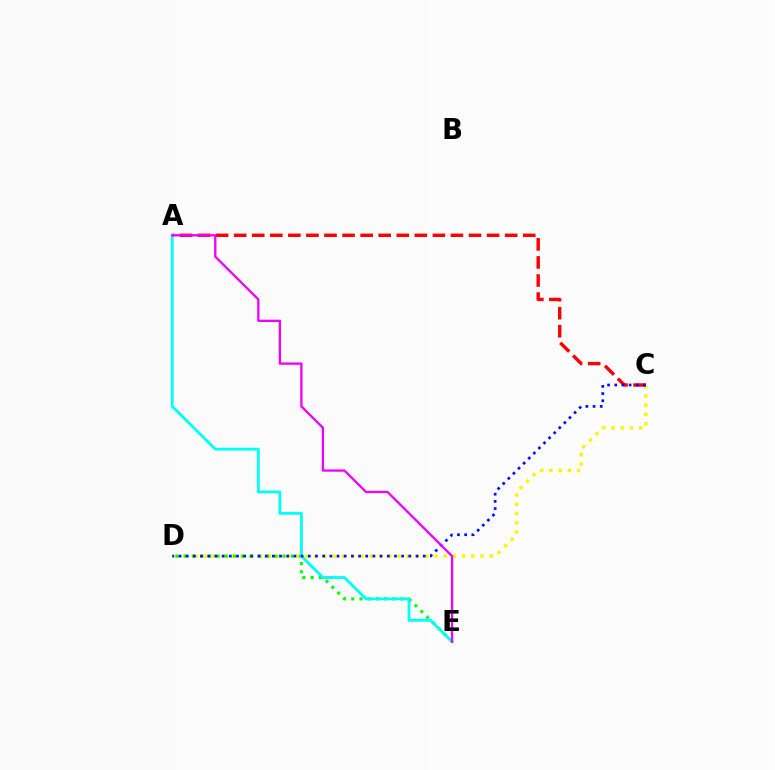{('C', 'D'): [{'color': '#fcf500', 'line_style': 'dotted', 'thickness': 2.51}, {'color': '#0010ff', 'line_style': 'dotted', 'thickness': 1.95}], ('A', 'C'): [{'color': '#ff0000', 'line_style': 'dashed', 'thickness': 2.45}], ('D', 'E'): [{'color': '#08ff00', 'line_style': 'dotted', 'thickness': 2.24}], ('A', 'E'): [{'color': '#00fff6', 'line_style': 'solid', 'thickness': 2.05}, {'color': '#ee00ff', 'line_style': 'solid', 'thickness': 1.66}]}